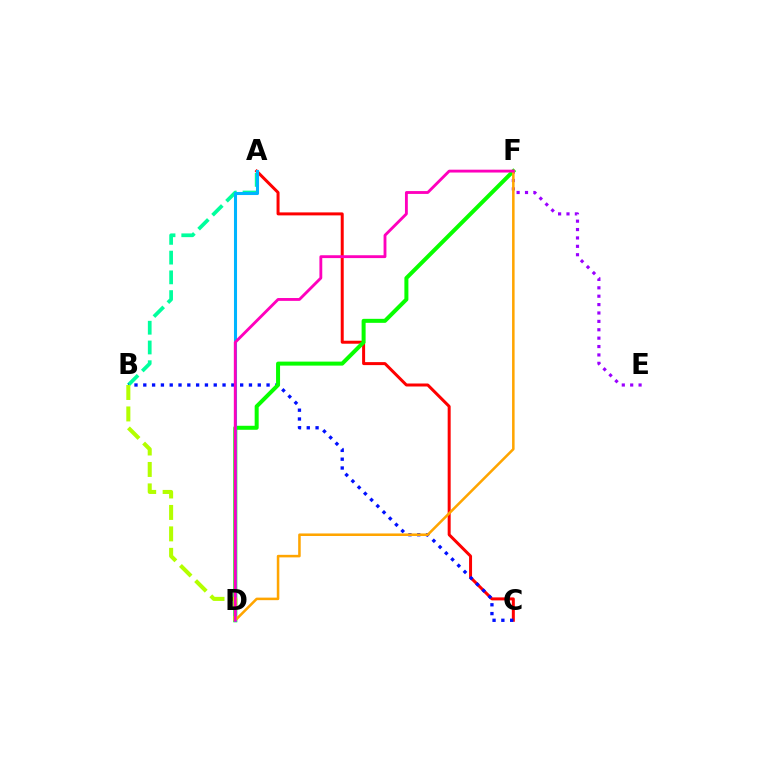{('A', 'B'): [{'color': '#00ff9d', 'line_style': 'dashed', 'thickness': 2.68}], ('A', 'C'): [{'color': '#ff0000', 'line_style': 'solid', 'thickness': 2.15}], ('E', 'F'): [{'color': '#9b00ff', 'line_style': 'dotted', 'thickness': 2.28}], ('B', 'C'): [{'color': '#0010ff', 'line_style': 'dotted', 'thickness': 2.39}], ('D', 'F'): [{'color': '#08ff00', 'line_style': 'solid', 'thickness': 2.88}, {'color': '#ffa500', 'line_style': 'solid', 'thickness': 1.83}, {'color': '#ff00bd', 'line_style': 'solid', 'thickness': 2.05}], ('A', 'D'): [{'color': '#00b5ff', 'line_style': 'solid', 'thickness': 2.21}], ('B', 'D'): [{'color': '#b3ff00', 'line_style': 'dashed', 'thickness': 2.91}]}